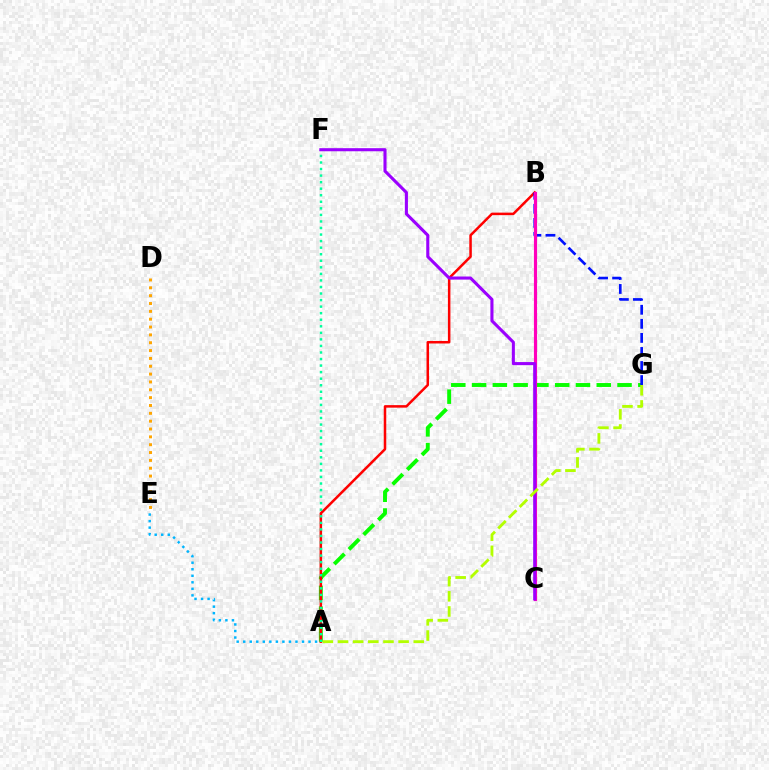{('A', 'G'): [{'color': '#08ff00', 'line_style': 'dashed', 'thickness': 2.82}, {'color': '#b3ff00', 'line_style': 'dashed', 'thickness': 2.06}], ('A', 'B'): [{'color': '#ff0000', 'line_style': 'solid', 'thickness': 1.81}], ('B', 'G'): [{'color': '#0010ff', 'line_style': 'dashed', 'thickness': 1.91}], ('D', 'E'): [{'color': '#ffa500', 'line_style': 'dotted', 'thickness': 2.13}], ('B', 'C'): [{'color': '#ff00bd', 'line_style': 'solid', 'thickness': 2.27}], ('A', 'F'): [{'color': '#00ff9d', 'line_style': 'dotted', 'thickness': 1.78}], ('A', 'E'): [{'color': '#00b5ff', 'line_style': 'dotted', 'thickness': 1.77}], ('C', 'F'): [{'color': '#9b00ff', 'line_style': 'solid', 'thickness': 2.22}]}